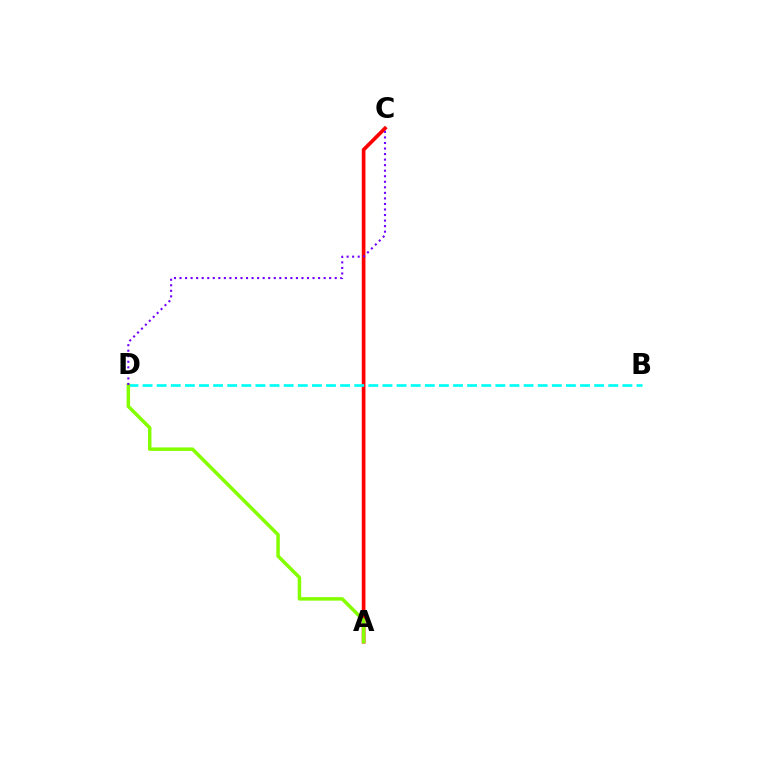{('A', 'C'): [{'color': '#ff0000', 'line_style': 'solid', 'thickness': 2.65}], ('B', 'D'): [{'color': '#00fff6', 'line_style': 'dashed', 'thickness': 1.92}], ('A', 'D'): [{'color': '#84ff00', 'line_style': 'solid', 'thickness': 2.51}], ('C', 'D'): [{'color': '#7200ff', 'line_style': 'dotted', 'thickness': 1.51}]}